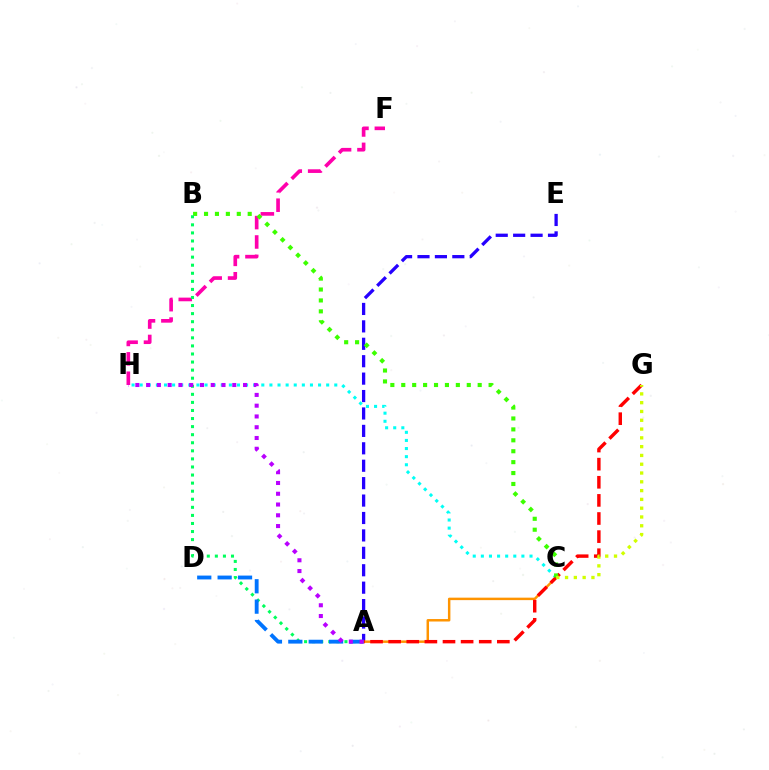{('A', 'E'): [{'color': '#2500ff', 'line_style': 'dashed', 'thickness': 2.37}], ('C', 'H'): [{'color': '#00fff6', 'line_style': 'dotted', 'thickness': 2.2}], ('A', 'C'): [{'color': '#ff9400', 'line_style': 'solid', 'thickness': 1.78}], ('A', 'G'): [{'color': '#ff0000', 'line_style': 'dashed', 'thickness': 2.46}], ('F', 'H'): [{'color': '#ff00ac', 'line_style': 'dashed', 'thickness': 2.63}], ('B', 'C'): [{'color': '#3dff00', 'line_style': 'dotted', 'thickness': 2.97}], ('A', 'B'): [{'color': '#00ff5c', 'line_style': 'dotted', 'thickness': 2.19}], ('A', 'D'): [{'color': '#0074ff', 'line_style': 'dashed', 'thickness': 2.77}], ('C', 'G'): [{'color': '#d1ff00', 'line_style': 'dotted', 'thickness': 2.39}], ('A', 'H'): [{'color': '#b900ff', 'line_style': 'dotted', 'thickness': 2.93}]}